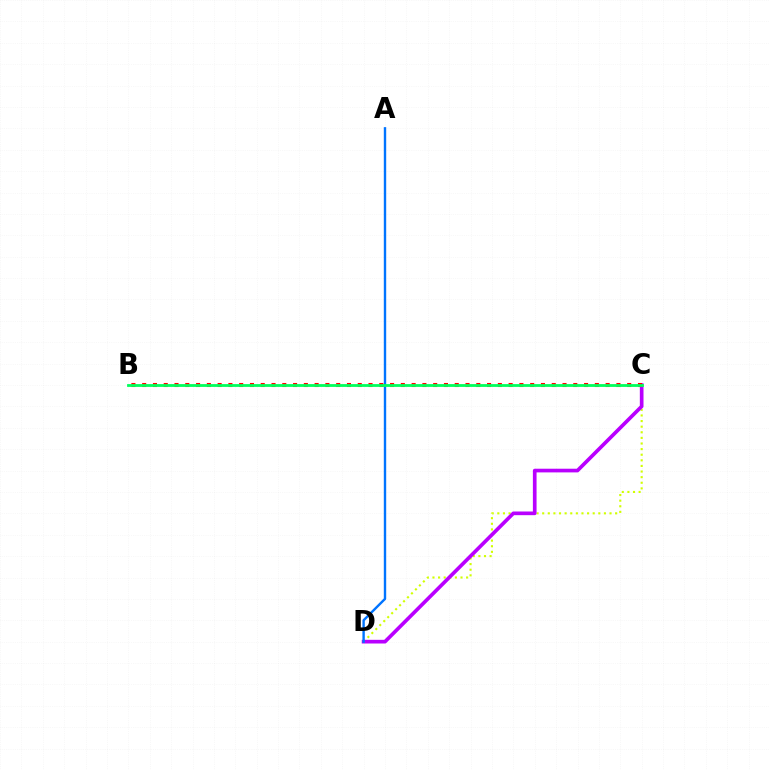{('C', 'D'): [{'color': '#d1ff00', 'line_style': 'dotted', 'thickness': 1.52}, {'color': '#b900ff', 'line_style': 'solid', 'thickness': 2.65}], ('A', 'D'): [{'color': '#0074ff', 'line_style': 'solid', 'thickness': 1.72}], ('B', 'C'): [{'color': '#ff0000', 'line_style': 'dotted', 'thickness': 2.93}, {'color': '#00ff5c', 'line_style': 'solid', 'thickness': 2.01}]}